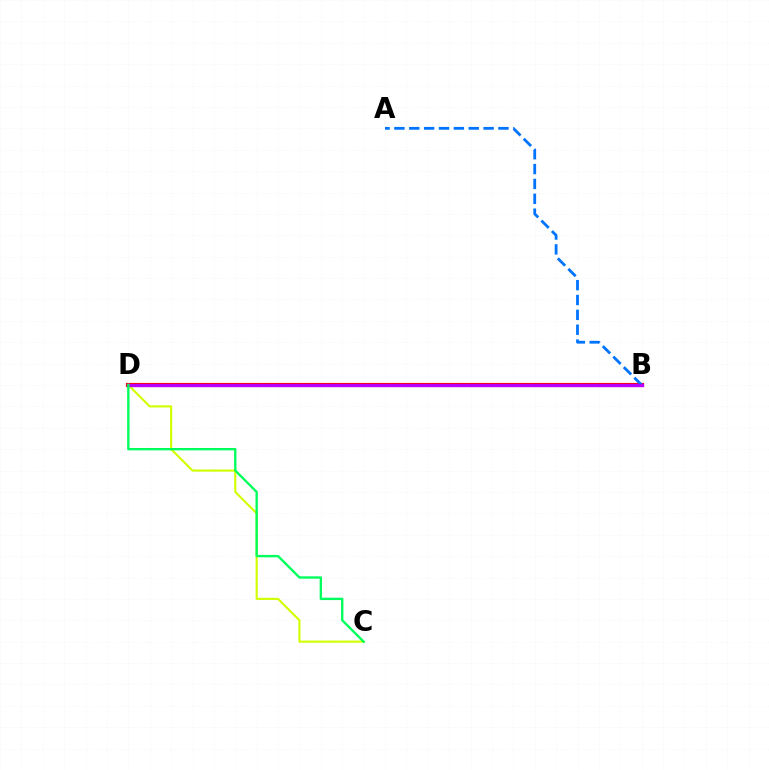{('B', 'D'): [{'color': '#ff0000', 'line_style': 'solid', 'thickness': 2.98}, {'color': '#b900ff', 'line_style': 'solid', 'thickness': 2.36}], ('A', 'B'): [{'color': '#0074ff', 'line_style': 'dashed', 'thickness': 2.02}], ('C', 'D'): [{'color': '#d1ff00', 'line_style': 'solid', 'thickness': 1.54}, {'color': '#00ff5c', 'line_style': 'solid', 'thickness': 1.7}]}